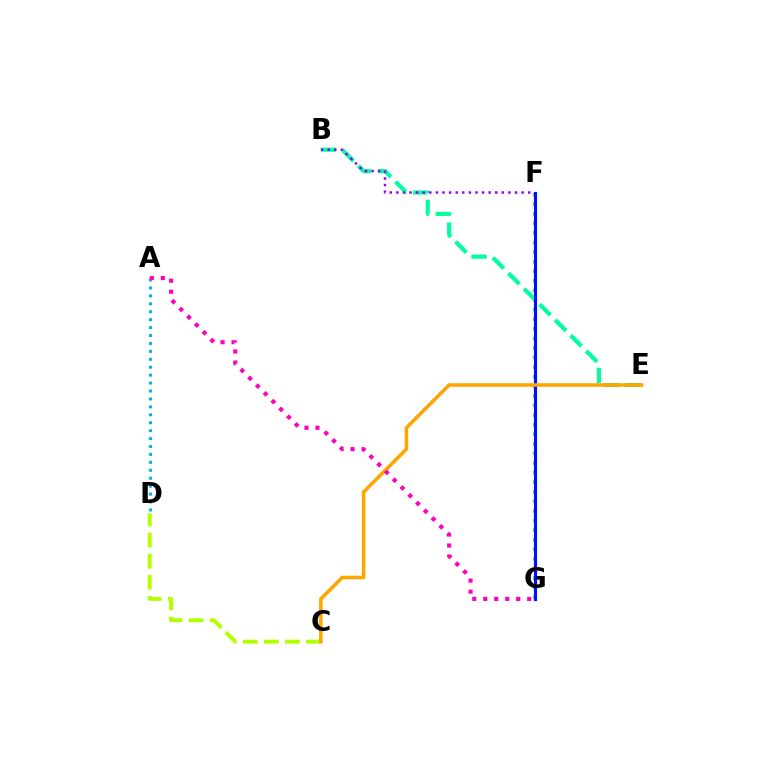{('A', 'D'): [{'color': '#00b5ff', 'line_style': 'dotted', 'thickness': 2.15}], ('F', 'G'): [{'color': '#ff0000', 'line_style': 'dotted', 'thickness': 1.9}, {'color': '#08ff00', 'line_style': 'dotted', 'thickness': 2.6}, {'color': '#0010ff', 'line_style': 'solid', 'thickness': 2.25}], ('B', 'E'): [{'color': '#00ff9d', 'line_style': 'dashed', 'thickness': 2.99}], ('B', 'F'): [{'color': '#9b00ff', 'line_style': 'dotted', 'thickness': 1.79}], ('C', 'D'): [{'color': '#b3ff00', 'line_style': 'dashed', 'thickness': 2.86}], ('C', 'E'): [{'color': '#ffa500', 'line_style': 'solid', 'thickness': 2.55}], ('A', 'G'): [{'color': '#ff00bd', 'line_style': 'dotted', 'thickness': 2.99}]}